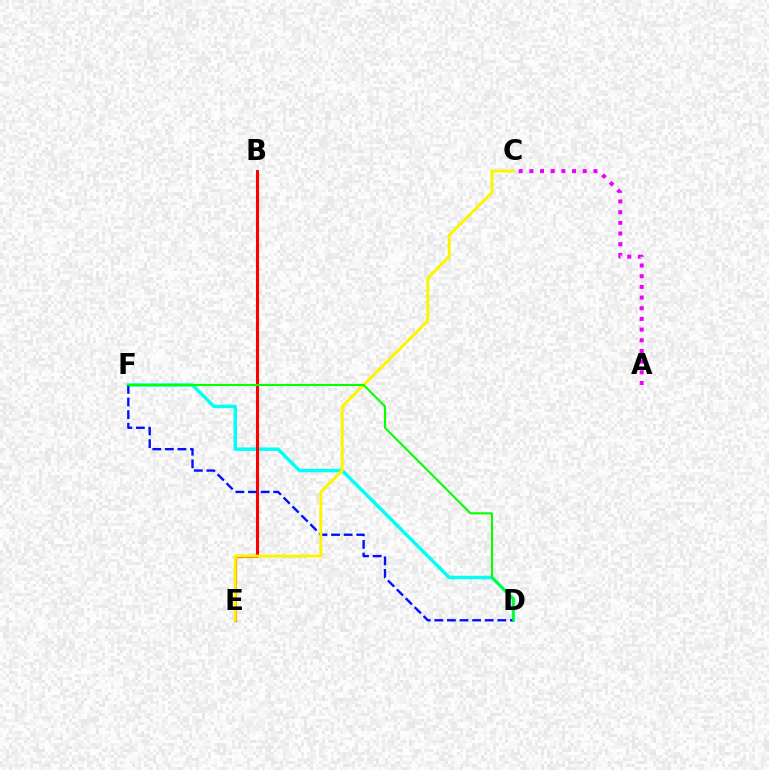{('D', 'F'): [{'color': '#00fff6', 'line_style': 'solid', 'thickness': 2.49}, {'color': '#0010ff', 'line_style': 'dashed', 'thickness': 1.71}, {'color': '#08ff00', 'line_style': 'solid', 'thickness': 1.52}], ('A', 'C'): [{'color': '#ee00ff', 'line_style': 'dotted', 'thickness': 2.9}], ('B', 'E'): [{'color': '#ff0000', 'line_style': 'solid', 'thickness': 2.2}], ('C', 'E'): [{'color': '#fcf500', 'line_style': 'solid', 'thickness': 2.14}]}